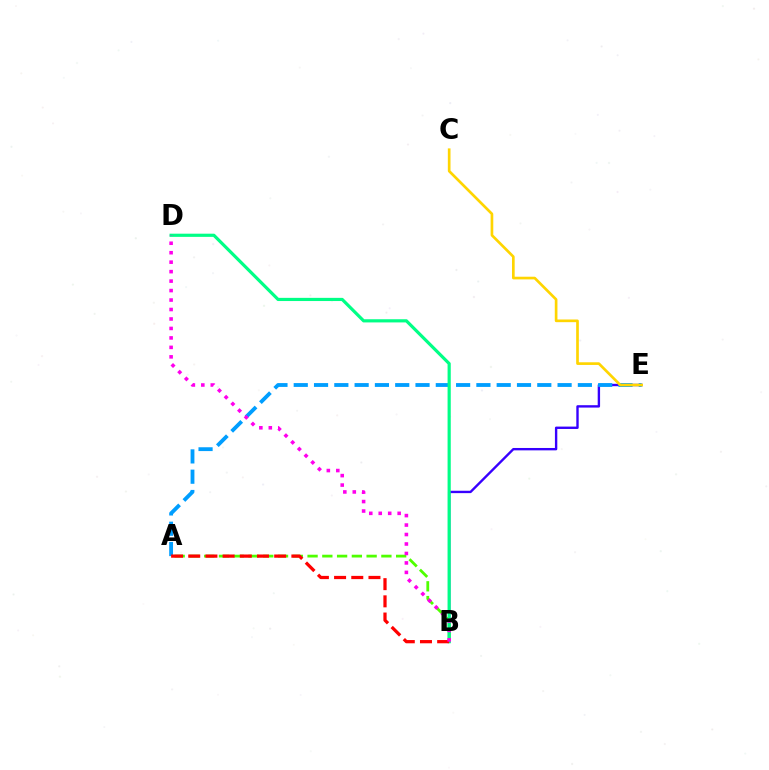{('B', 'E'): [{'color': '#3700ff', 'line_style': 'solid', 'thickness': 1.71}], ('A', 'E'): [{'color': '#009eff', 'line_style': 'dashed', 'thickness': 2.76}], ('A', 'B'): [{'color': '#4fff00', 'line_style': 'dashed', 'thickness': 2.01}, {'color': '#ff0000', 'line_style': 'dashed', 'thickness': 2.34}], ('C', 'E'): [{'color': '#ffd500', 'line_style': 'solid', 'thickness': 1.92}], ('B', 'D'): [{'color': '#00ff86', 'line_style': 'solid', 'thickness': 2.29}, {'color': '#ff00ed', 'line_style': 'dotted', 'thickness': 2.57}]}